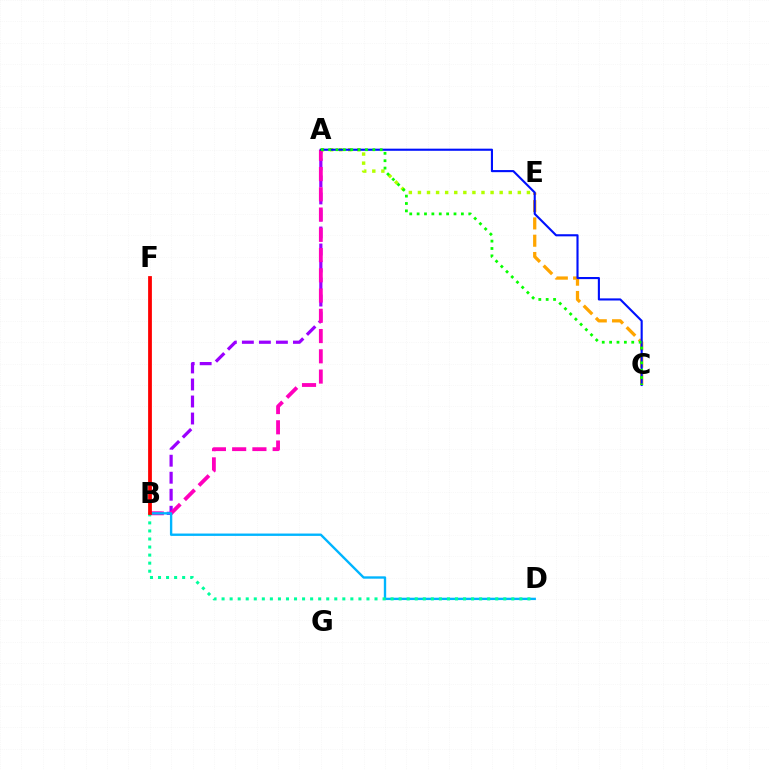{('A', 'B'): [{'color': '#9b00ff', 'line_style': 'dashed', 'thickness': 2.31}, {'color': '#ff00bd', 'line_style': 'dashed', 'thickness': 2.75}], ('A', 'E'): [{'color': '#b3ff00', 'line_style': 'dotted', 'thickness': 2.47}], ('C', 'E'): [{'color': '#ffa500', 'line_style': 'dashed', 'thickness': 2.35}], ('A', 'C'): [{'color': '#0010ff', 'line_style': 'solid', 'thickness': 1.52}, {'color': '#08ff00', 'line_style': 'dotted', 'thickness': 2.0}], ('B', 'D'): [{'color': '#00b5ff', 'line_style': 'solid', 'thickness': 1.71}, {'color': '#00ff9d', 'line_style': 'dotted', 'thickness': 2.19}], ('B', 'F'): [{'color': '#ff0000', 'line_style': 'solid', 'thickness': 2.72}]}